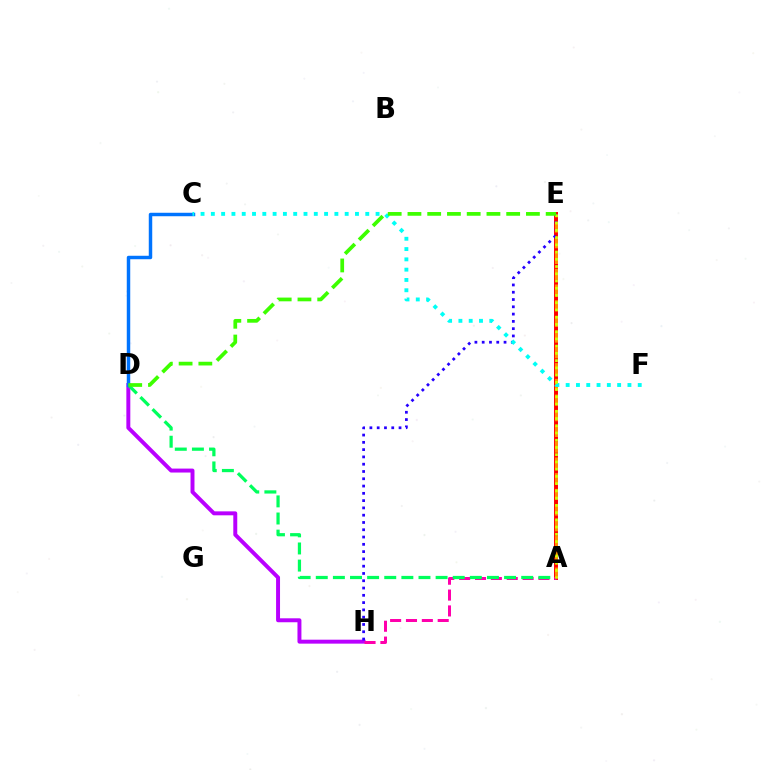{('A', 'E'): [{'color': '#ff0000', 'line_style': 'solid', 'thickness': 2.84}, {'color': '#ff9400', 'line_style': 'dashed', 'thickness': 2.14}, {'color': '#d1ff00', 'line_style': 'dotted', 'thickness': 1.97}], ('D', 'H'): [{'color': '#b900ff', 'line_style': 'solid', 'thickness': 2.84}], ('A', 'H'): [{'color': '#ff00ac', 'line_style': 'dashed', 'thickness': 2.15}], ('A', 'D'): [{'color': '#00ff5c', 'line_style': 'dashed', 'thickness': 2.33}], ('E', 'H'): [{'color': '#2500ff', 'line_style': 'dotted', 'thickness': 1.98}], ('C', 'D'): [{'color': '#0074ff', 'line_style': 'solid', 'thickness': 2.49}], ('C', 'F'): [{'color': '#00fff6', 'line_style': 'dotted', 'thickness': 2.8}], ('D', 'E'): [{'color': '#3dff00', 'line_style': 'dashed', 'thickness': 2.68}]}